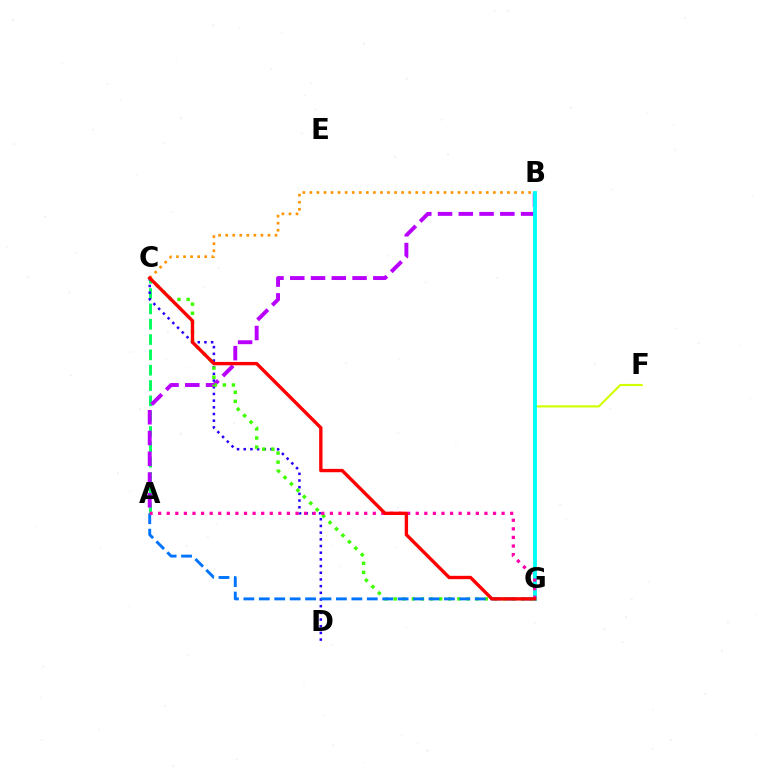{('A', 'C'): [{'color': '#00ff5c', 'line_style': 'dashed', 'thickness': 2.08}], ('C', 'D'): [{'color': '#2500ff', 'line_style': 'dotted', 'thickness': 1.82}], ('A', 'B'): [{'color': '#b900ff', 'line_style': 'dashed', 'thickness': 2.82}], ('F', 'G'): [{'color': '#d1ff00', 'line_style': 'solid', 'thickness': 1.56}], ('C', 'G'): [{'color': '#3dff00', 'line_style': 'dotted', 'thickness': 2.47}, {'color': '#ff0000', 'line_style': 'solid', 'thickness': 2.42}], ('A', 'G'): [{'color': '#0074ff', 'line_style': 'dashed', 'thickness': 2.1}, {'color': '#ff00ac', 'line_style': 'dotted', 'thickness': 2.33}], ('B', 'C'): [{'color': '#ff9400', 'line_style': 'dotted', 'thickness': 1.92}], ('B', 'G'): [{'color': '#00fff6', 'line_style': 'solid', 'thickness': 2.78}]}